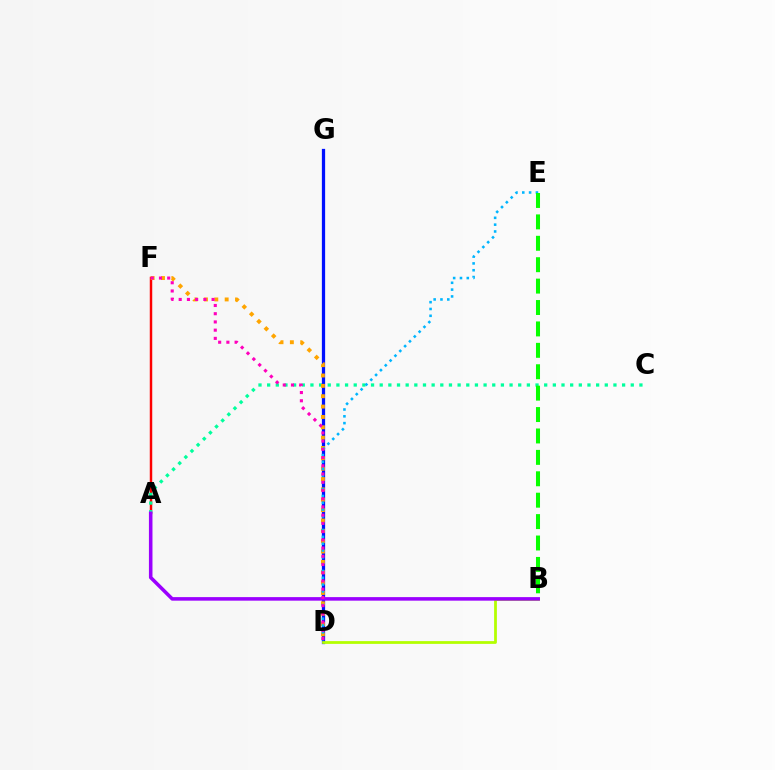{('A', 'F'): [{'color': '#ff0000', 'line_style': 'solid', 'thickness': 1.77}], ('A', 'C'): [{'color': '#00ff9d', 'line_style': 'dotted', 'thickness': 2.35}], ('D', 'G'): [{'color': '#0010ff', 'line_style': 'solid', 'thickness': 2.34}], ('B', 'D'): [{'color': '#b3ff00', 'line_style': 'solid', 'thickness': 1.99}], ('D', 'F'): [{'color': '#ffa500', 'line_style': 'dotted', 'thickness': 2.81}, {'color': '#ff00bd', 'line_style': 'dotted', 'thickness': 2.23}], ('D', 'E'): [{'color': '#00b5ff', 'line_style': 'dotted', 'thickness': 1.85}], ('B', 'E'): [{'color': '#08ff00', 'line_style': 'dashed', 'thickness': 2.91}], ('A', 'B'): [{'color': '#9b00ff', 'line_style': 'solid', 'thickness': 2.55}]}